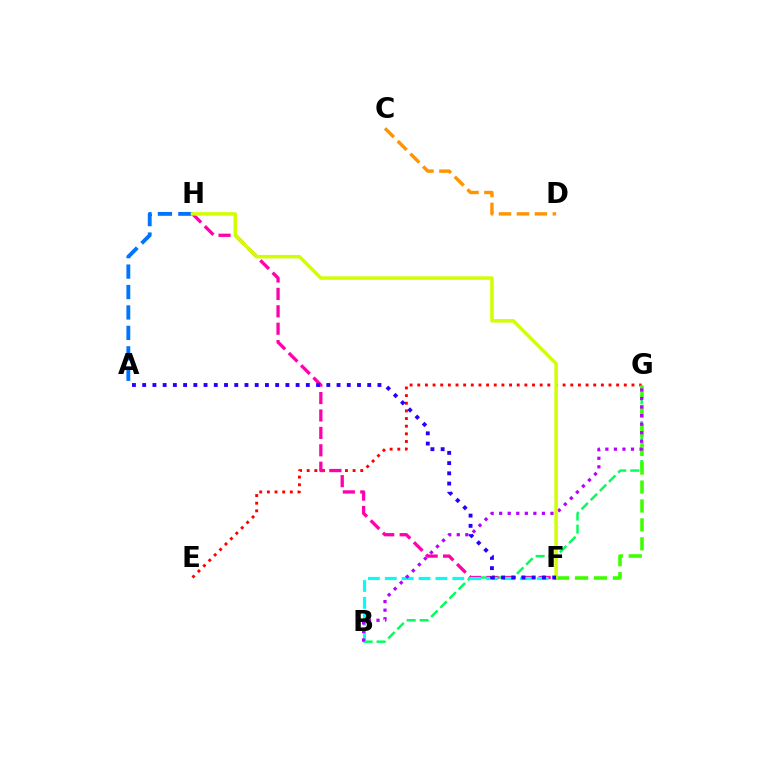{('E', 'G'): [{'color': '#ff0000', 'line_style': 'dotted', 'thickness': 2.08}], ('A', 'H'): [{'color': '#0074ff', 'line_style': 'dashed', 'thickness': 2.78}], ('B', 'G'): [{'color': '#00ff5c', 'line_style': 'dashed', 'thickness': 1.76}, {'color': '#b900ff', 'line_style': 'dotted', 'thickness': 2.32}], ('F', 'H'): [{'color': '#ff00ac', 'line_style': 'dashed', 'thickness': 2.37}, {'color': '#d1ff00', 'line_style': 'solid', 'thickness': 2.51}], ('B', 'F'): [{'color': '#00fff6', 'line_style': 'dashed', 'thickness': 2.29}], ('F', 'G'): [{'color': '#3dff00', 'line_style': 'dashed', 'thickness': 2.57}], ('C', 'D'): [{'color': '#ff9400', 'line_style': 'dashed', 'thickness': 2.44}], ('A', 'F'): [{'color': '#2500ff', 'line_style': 'dotted', 'thickness': 2.78}]}